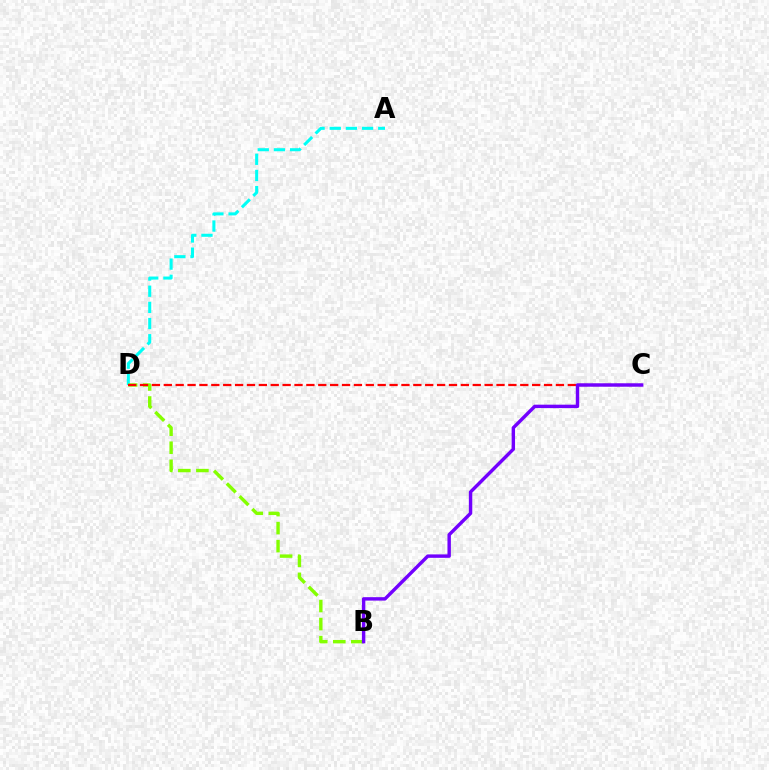{('A', 'D'): [{'color': '#00fff6', 'line_style': 'dashed', 'thickness': 2.2}], ('B', 'D'): [{'color': '#84ff00', 'line_style': 'dashed', 'thickness': 2.45}], ('C', 'D'): [{'color': '#ff0000', 'line_style': 'dashed', 'thickness': 1.61}], ('B', 'C'): [{'color': '#7200ff', 'line_style': 'solid', 'thickness': 2.46}]}